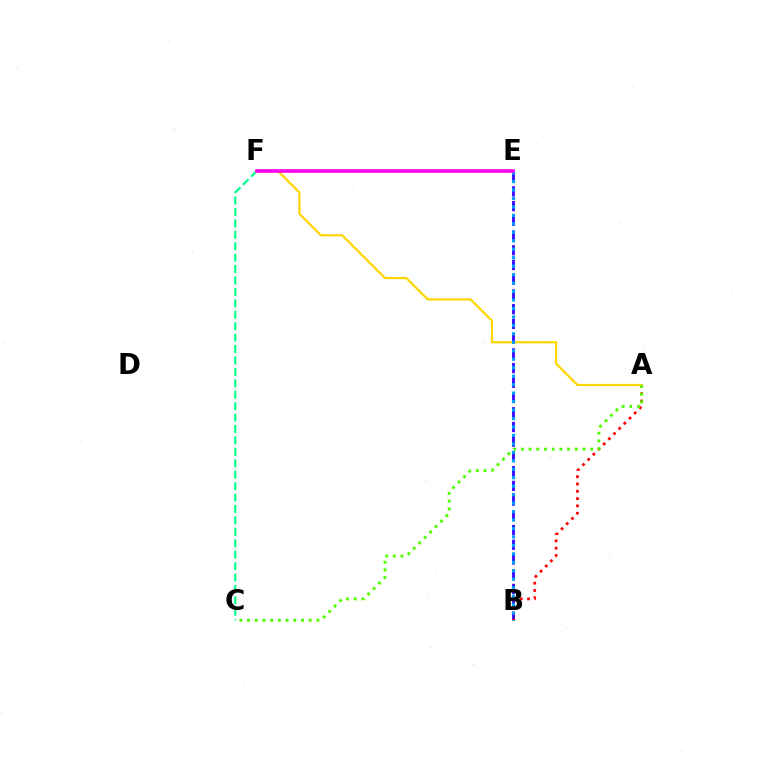{('B', 'E'): [{'color': '#3700ff', 'line_style': 'dashed', 'thickness': 2.0}, {'color': '#009eff', 'line_style': 'dotted', 'thickness': 2.3}], ('C', 'F'): [{'color': '#00ff86', 'line_style': 'dashed', 'thickness': 1.55}], ('A', 'B'): [{'color': '#ff0000', 'line_style': 'dotted', 'thickness': 1.98}], ('A', 'F'): [{'color': '#ffd500', 'line_style': 'solid', 'thickness': 1.6}], ('A', 'C'): [{'color': '#4fff00', 'line_style': 'dotted', 'thickness': 2.09}], ('E', 'F'): [{'color': '#ff00ed', 'line_style': 'solid', 'thickness': 2.59}]}